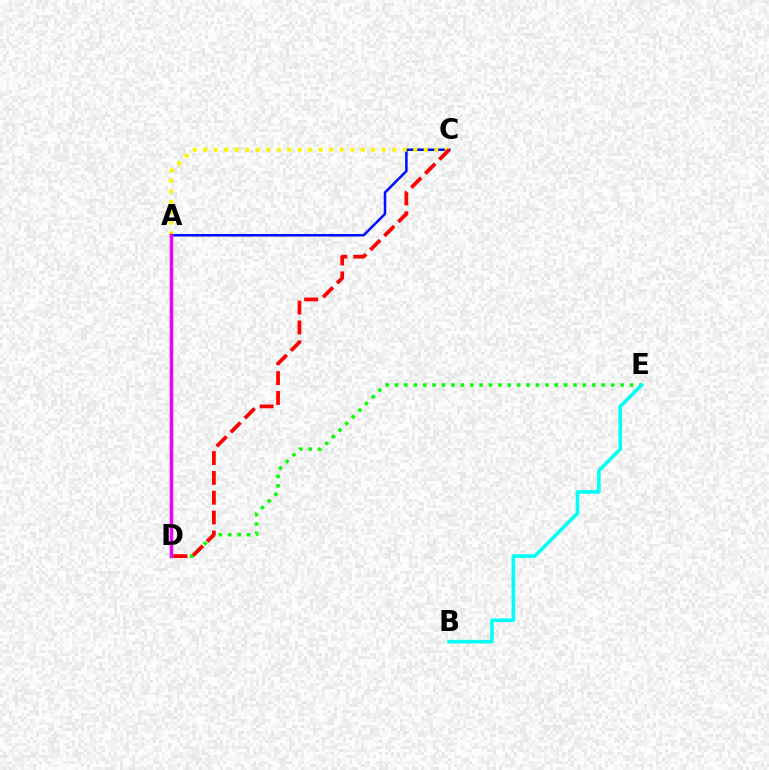{('A', 'C'): [{'color': '#0010ff', 'line_style': 'solid', 'thickness': 1.82}, {'color': '#fcf500', 'line_style': 'dotted', 'thickness': 2.85}], ('D', 'E'): [{'color': '#08ff00', 'line_style': 'dotted', 'thickness': 2.55}], ('B', 'E'): [{'color': '#00fff6', 'line_style': 'solid', 'thickness': 2.58}], ('A', 'D'): [{'color': '#ee00ff', 'line_style': 'solid', 'thickness': 2.52}], ('C', 'D'): [{'color': '#ff0000', 'line_style': 'dashed', 'thickness': 2.69}]}